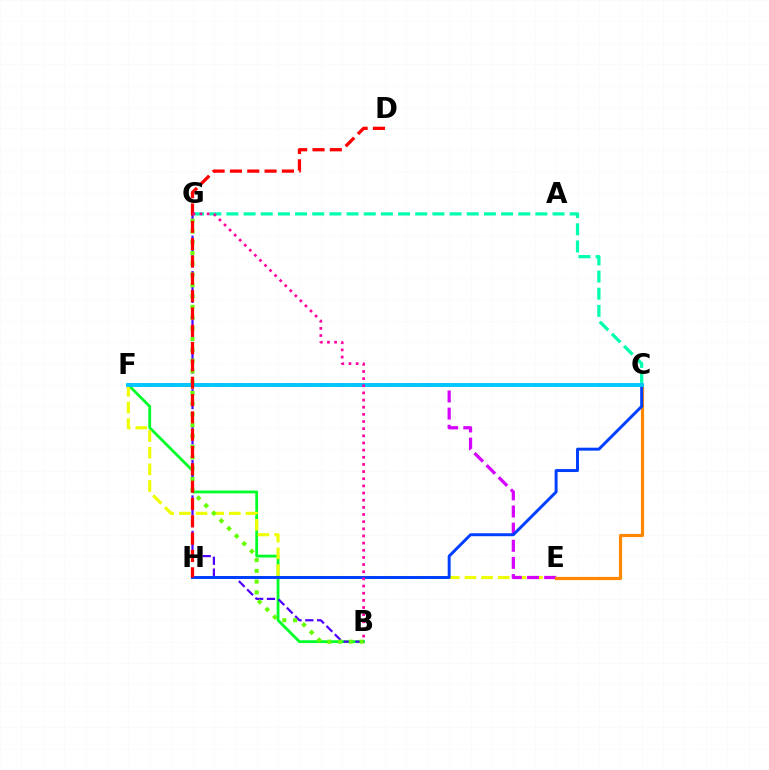{('B', 'F'): [{'color': '#00ff27', 'line_style': 'solid', 'thickness': 2.0}], ('E', 'F'): [{'color': '#eeff00', 'line_style': 'dashed', 'thickness': 2.26}, {'color': '#d600ff', 'line_style': 'dashed', 'thickness': 2.33}], ('B', 'G'): [{'color': '#4f00ff', 'line_style': 'dashed', 'thickness': 1.6}, {'color': '#66ff00', 'line_style': 'dotted', 'thickness': 2.92}, {'color': '#ff00a0', 'line_style': 'dotted', 'thickness': 1.94}], ('C', 'G'): [{'color': '#00ffaf', 'line_style': 'dashed', 'thickness': 2.33}], ('C', 'E'): [{'color': '#ff8800', 'line_style': 'solid', 'thickness': 2.28}], ('C', 'H'): [{'color': '#003fff', 'line_style': 'solid', 'thickness': 2.13}], ('C', 'F'): [{'color': '#00c7ff', 'line_style': 'solid', 'thickness': 2.79}], ('D', 'H'): [{'color': '#ff0000', 'line_style': 'dashed', 'thickness': 2.35}]}